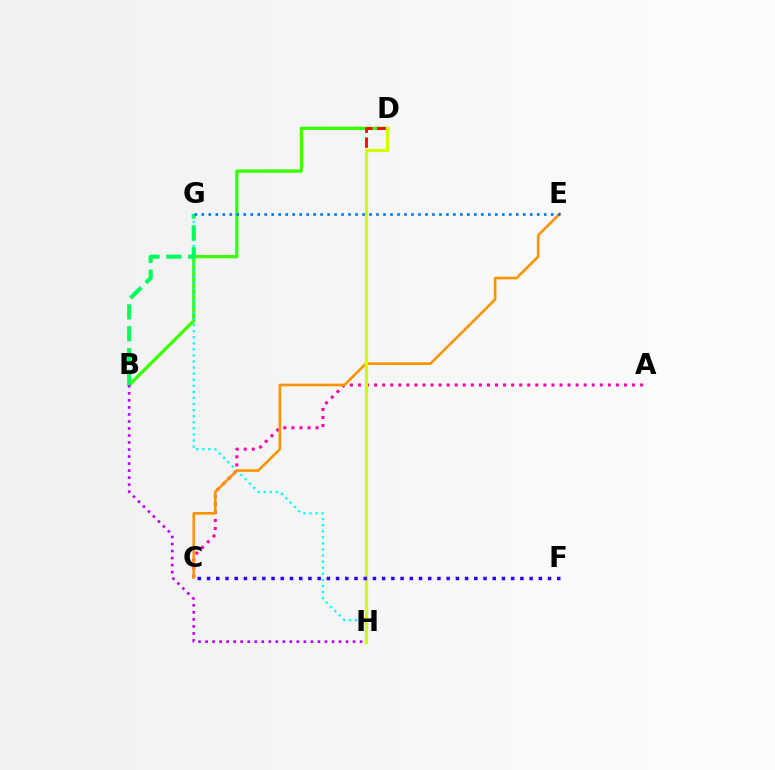{('B', 'D'): [{'color': '#3dff00', 'line_style': 'solid', 'thickness': 2.39}], ('G', 'H'): [{'color': '#00fff6', 'line_style': 'dotted', 'thickness': 1.65}], ('B', 'G'): [{'color': '#00ff5c', 'line_style': 'dashed', 'thickness': 2.97}], ('A', 'C'): [{'color': '#ff00ac', 'line_style': 'dotted', 'thickness': 2.19}], ('D', 'H'): [{'color': '#ff0000', 'line_style': 'dashed', 'thickness': 2.03}, {'color': '#d1ff00', 'line_style': 'solid', 'thickness': 2.35}], ('B', 'H'): [{'color': '#b900ff', 'line_style': 'dotted', 'thickness': 1.91}], ('C', 'E'): [{'color': '#ff9400', 'line_style': 'solid', 'thickness': 1.91}], ('E', 'G'): [{'color': '#0074ff', 'line_style': 'dotted', 'thickness': 1.9}], ('C', 'F'): [{'color': '#2500ff', 'line_style': 'dotted', 'thickness': 2.5}]}